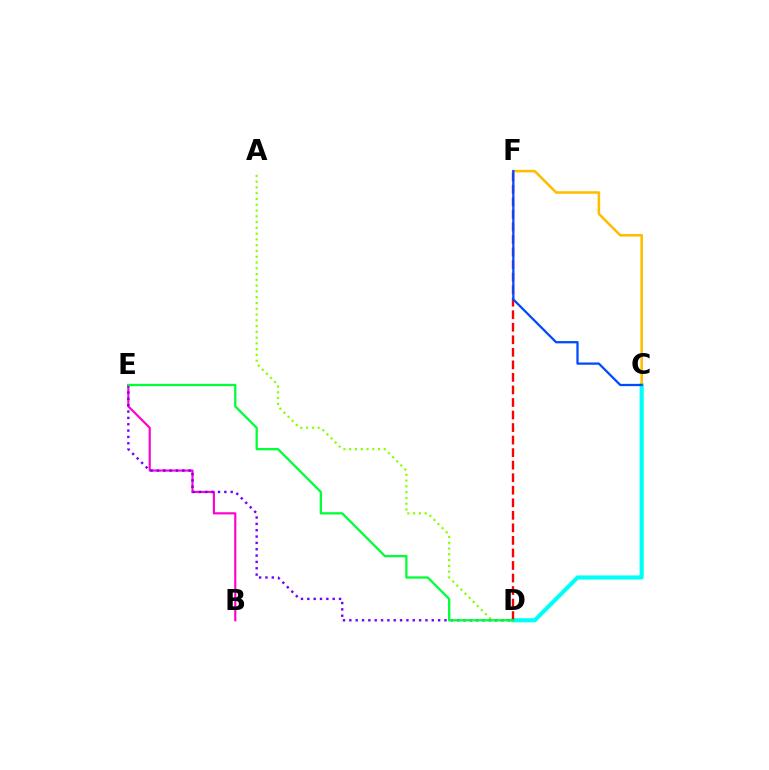{('B', 'E'): [{'color': '#ff00cf', 'line_style': 'solid', 'thickness': 1.55}], ('A', 'D'): [{'color': '#84ff00', 'line_style': 'dotted', 'thickness': 1.57}], ('D', 'E'): [{'color': '#7200ff', 'line_style': 'dotted', 'thickness': 1.72}, {'color': '#00ff39', 'line_style': 'solid', 'thickness': 1.65}], ('C', 'D'): [{'color': '#00fff6', 'line_style': 'solid', 'thickness': 2.97}], ('D', 'F'): [{'color': '#ff0000', 'line_style': 'dashed', 'thickness': 1.7}], ('C', 'F'): [{'color': '#ffbd00', 'line_style': 'solid', 'thickness': 1.85}, {'color': '#004bff', 'line_style': 'solid', 'thickness': 1.63}]}